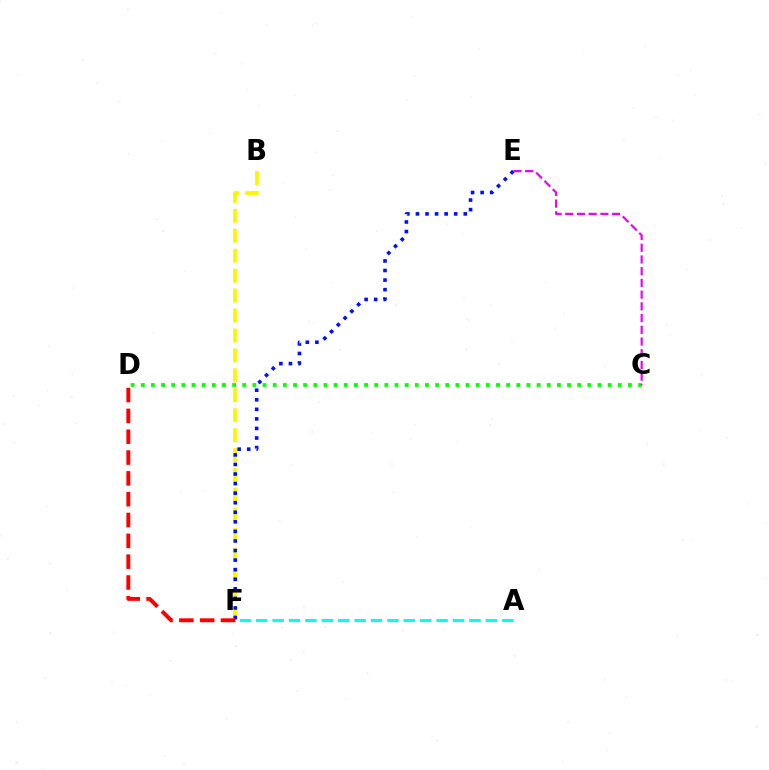{('A', 'F'): [{'color': '#00fff6', 'line_style': 'dashed', 'thickness': 2.23}], ('C', 'D'): [{'color': '#08ff00', 'line_style': 'dotted', 'thickness': 2.76}], ('C', 'E'): [{'color': '#ee00ff', 'line_style': 'dashed', 'thickness': 1.59}], ('B', 'F'): [{'color': '#fcf500', 'line_style': 'dashed', 'thickness': 2.71}], ('E', 'F'): [{'color': '#0010ff', 'line_style': 'dotted', 'thickness': 2.6}], ('D', 'F'): [{'color': '#ff0000', 'line_style': 'dashed', 'thickness': 2.83}]}